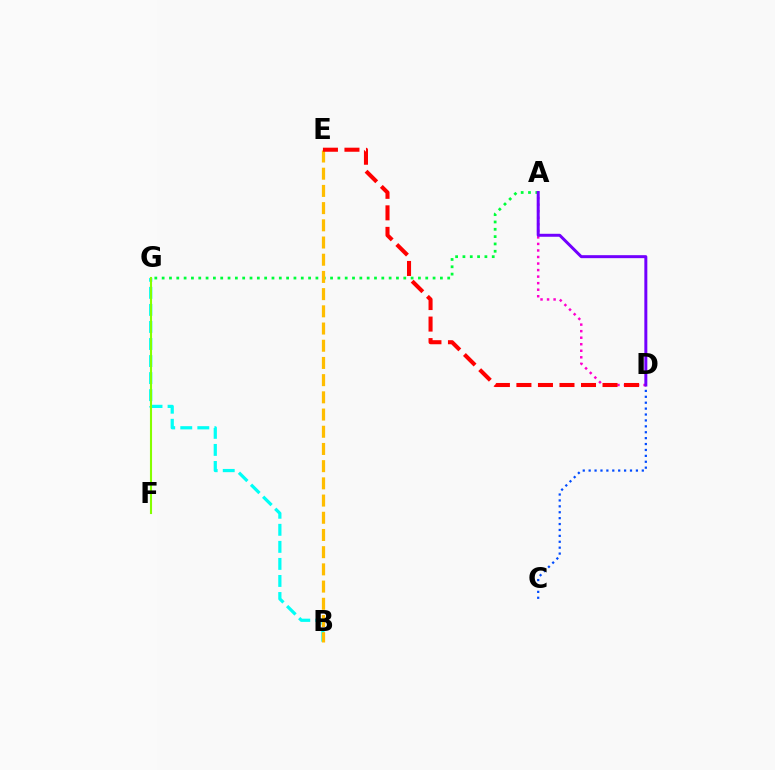{('B', 'G'): [{'color': '#00fff6', 'line_style': 'dashed', 'thickness': 2.32}], ('A', 'G'): [{'color': '#00ff39', 'line_style': 'dotted', 'thickness': 1.99}], ('B', 'E'): [{'color': '#ffbd00', 'line_style': 'dashed', 'thickness': 2.34}], ('F', 'G'): [{'color': '#84ff00', 'line_style': 'solid', 'thickness': 1.52}], ('C', 'D'): [{'color': '#004bff', 'line_style': 'dotted', 'thickness': 1.6}], ('A', 'D'): [{'color': '#ff00cf', 'line_style': 'dotted', 'thickness': 1.78}, {'color': '#7200ff', 'line_style': 'solid', 'thickness': 2.14}], ('D', 'E'): [{'color': '#ff0000', 'line_style': 'dashed', 'thickness': 2.92}]}